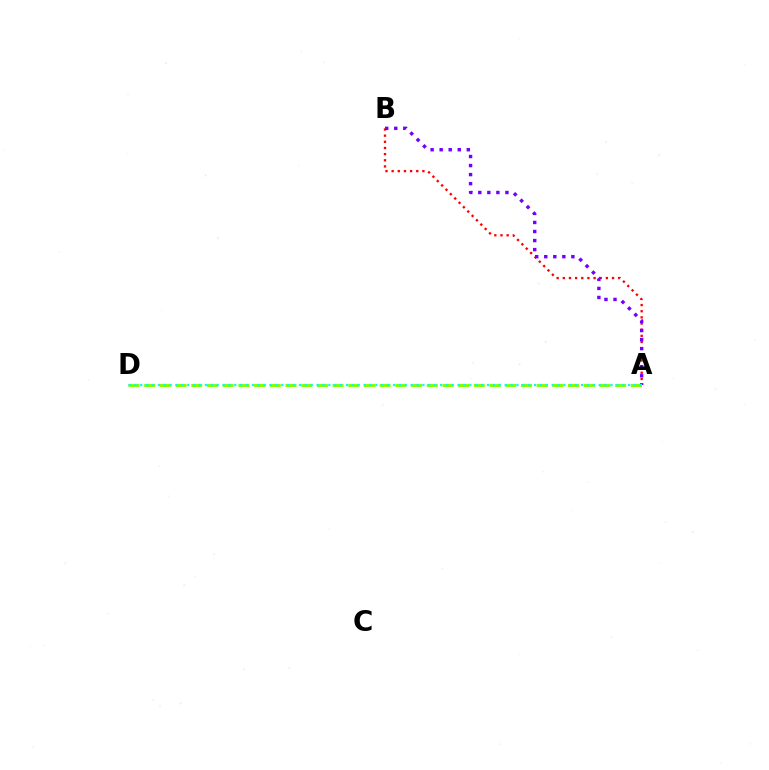{('A', 'B'): [{'color': '#ff0000', 'line_style': 'dotted', 'thickness': 1.67}, {'color': '#7200ff', 'line_style': 'dotted', 'thickness': 2.46}], ('A', 'D'): [{'color': '#84ff00', 'line_style': 'dashed', 'thickness': 2.13}, {'color': '#00fff6', 'line_style': 'dotted', 'thickness': 1.6}]}